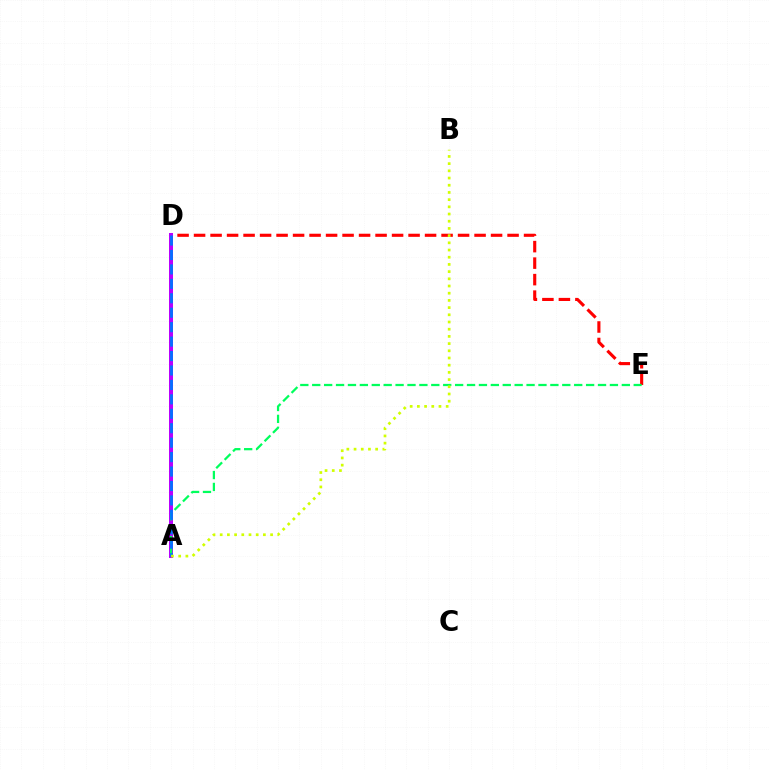{('D', 'E'): [{'color': '#ff0000', 'line_style': 'dashed', 'thickness': 2.24}], ('A', 'D'): [{'color': '#b900ff', 'line_style': 'solid', 'thickness': 2.88}, {'color': '#0074ff', 'line_style': 'dashed', 'thickness': 1.96}], ('A', 'E'): [{'color': '#00ff5c', 'line_style': 'dashed', 'thickness': 1.62}], ('A', 'B'): [{'color': '#d1ff00', 'line_style': 'dotted', 'thickness': 1.96}]}